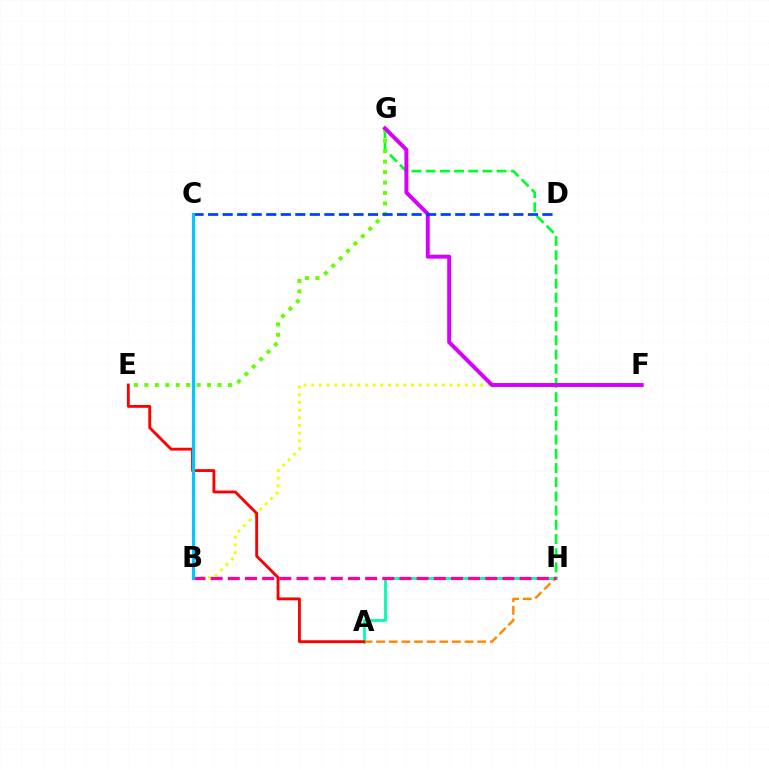{('B', 'C'): [{'color': '#4f00ff', 'line_style': 'dotted', 'thickness': 1.88}, {'color': '#00c7ff', 'line_style': 'solid', 'thickness': 2.24}], ('B', 'F'): [{'color': '#eeff00', 'line_style': 'dotted', 'thickness': 2.09}], ('A', 'H'): [{'color': '#00ffaf', 'line_style': 'solid', 'thickness': 2.01}, {'color': '#ff8800', 'line_style': 'dashed', 'thickness': 1.72}], ('G', 'H'): [{'color': '#00ff27', 'line_style': 'dashed', 'thickness': 1.93}], ('E', 'G'): [{'color': '#66ff00', 'line_style': 'dotted', 'thickness': 2.84}], ('A', 'E'): [{'color': '#ff0000', 'line_style': 'solid', 'thickness': 2.05}], ('F', 'G'): [{'color': '#d600ff', 'line_style': 'solid', 'thickness': 2.84}], ('B', 'H'): [{'color': '#ff00a0', 'line_style': 'dashed', 'thickness': 2.33}], ('C', 'D'): [{'color': '#003fff', 'line_style': 'dashed', 'thickness': 1.97}]}